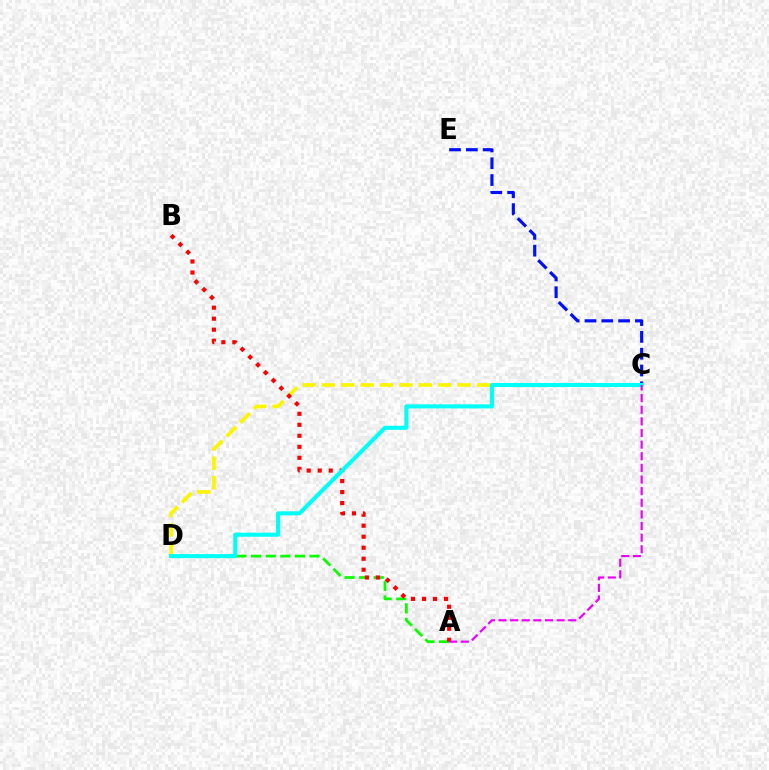{('A', 'D'): [{'color': '#08ff00', 'line_style': 'dashed', 'thickness': 1.99}], ('C', 'D'): [{'color': '#fcf500', 'line_style': 'dashed', 'thickness': 2.63}, {'color': '#00fff6', 'line_style': 'solid', 'thickness': 2.92}], ('A', 'B'): [{'color': '#ff0000', 'line_style': 'dotted', 'thickness': 2.99}], ('C', 'E'): [{'color': '#0010ff', 'line_style': 'dashed', 'thickness': 2.28}], ('A', 'C'): [{'color': '#ee00ff', 'line_style': 'dashed', 'thickness': 1.58}]}